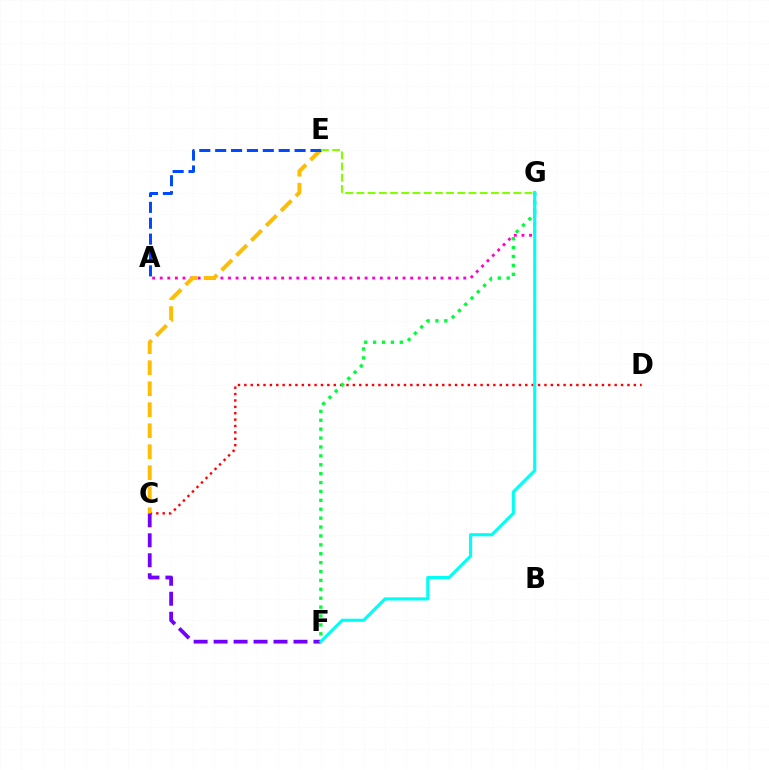{('A', 'G'): [{'color': '#ff00cf', 'line_style': 'dotted', 'thickness': 2.06}], ('C', 'D'): [{'color': '#ff0000', 'line_style': 'dotted', 'thickness': 1.73}], ('F', 'G'): [{'color': '#00ff39', 'line_style': 'dotted', 'thickness': 2.42}, {'color': '#00fff6', 'line_style': 'solid', 'thickness': 2.26}], ('C', 'F'): [{'color': '#7200ff', 'line_style': 'dashed', 'thickness': 2.71}], ('C', 'E'): [{'color': '#ffbd00', 'line_style': 'dashed', 'thickness': 2.85}], ('A', 'E'): [{'color': '#004bff', 'line_style': 'dashed', 'thickness': 2.16}], ('E', 'G'): [{'color': '#84ff00', 'line_style': 'dashed', 'thickness': 1.52}]}